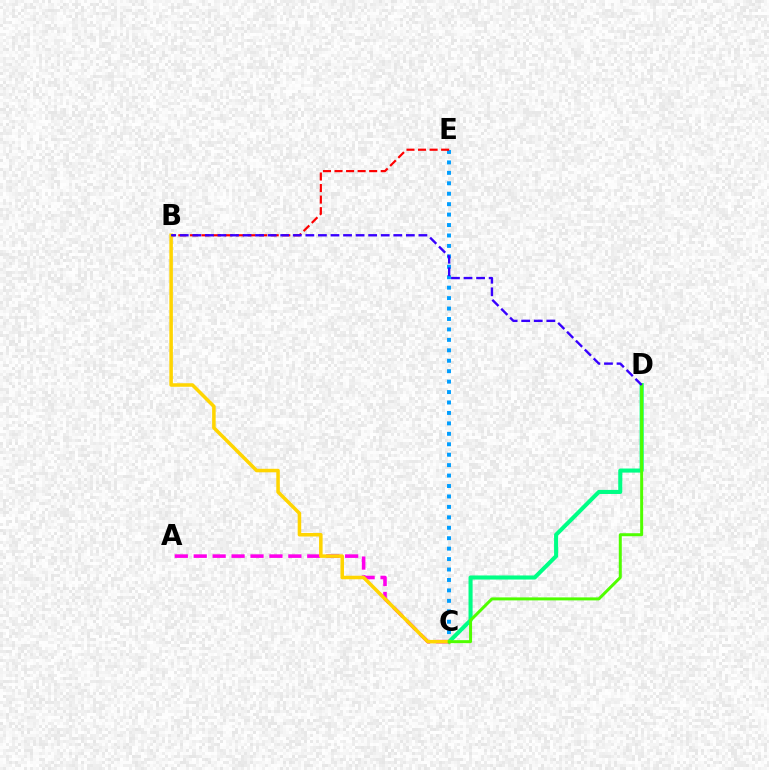{('C', 'D'): [{'color': '#00ff86', 'line_style': 'solid', 'thickness': 2.93}, {'color': '#4fff00', 'line_style': 'solid', 'thickness': 2.15}], ('A', 'C'): [{'color': '#ff00ed', 'line_style': 'dashed', 'thickness': 2.57}], ('C', 'E'): [{'color': '#009eff', 'line_style': 'dotted', 'thickness': 2.84}], ('B', 'E'): [{'color': '#ff0000', 'line_style': 'dashed', 'thickness': 1.57}], ('B', 'C'): [{'color': '#ffd500', 'line_style': 'solid', 'thickness': 2.54}], ('B', 'D'): [{'color': '#3700ff', 'line_style': 'dashed', 'thickness': 1.71}]}